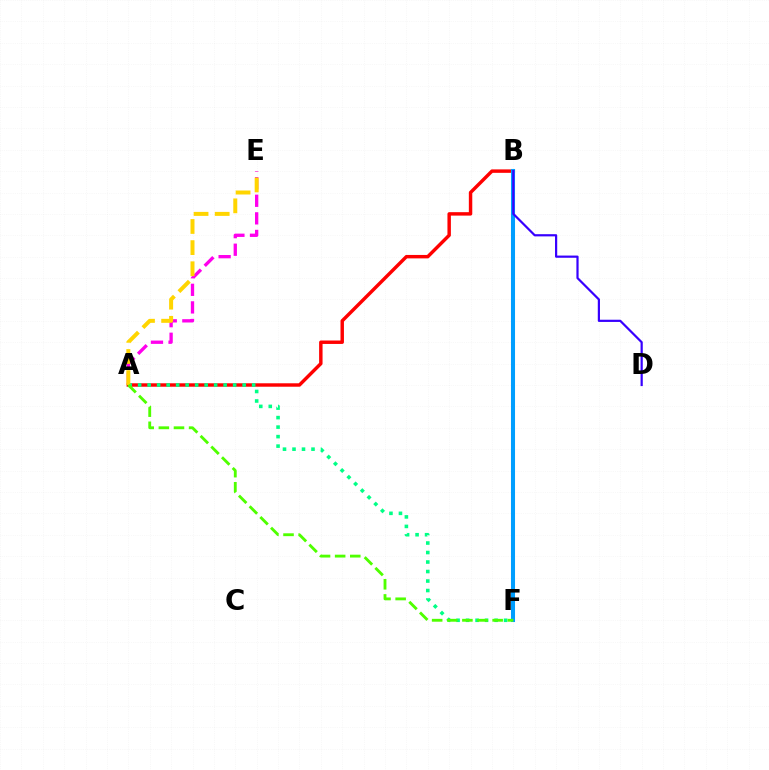{('A', 'B'): [{'color': '#ff0000', 'line_style': 'solid', 'thickness': 2.48}], ('A', 'F'): [{'color': '#00ff86', 'line_style': 'dotted', 'thickness': 2.58}, {'color': '#4fff00', 'line_style': 'dashed', 'thickness': 2.05}], ('B', 'F'): [{'color': '#009eff', 'line_style': 'solid', 'thickness': 2.92}], ('A', 'E'): [{'color': '#ff00ed', 'line_style': 'dashed', 'thickness': 2.39}, {'color': '#ffd500', 'line_style': 'dashed', 'thickness': 2.87}], ('B', 'D'): [{'color': '#3700ff', 'line_style': 'solid', 'thickness': 1.59}]}